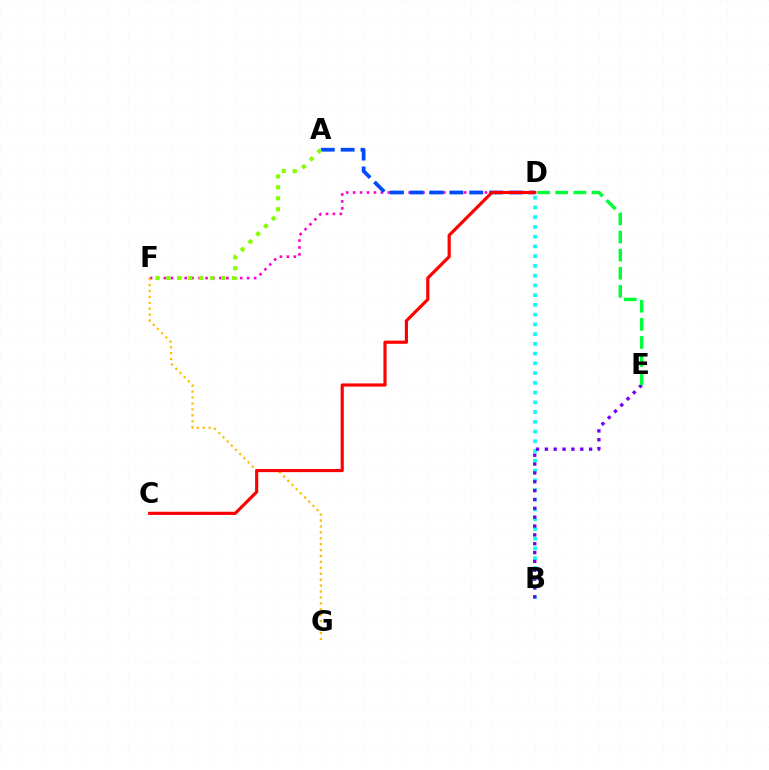{('D', 'F'): [{'color': '#ff00cf', 'line_style': 'dotted', 'thickness': 1.88}], ('F', 'G'): [{'color': '#ffbd00', 'line_style': 'dotted', 'thickness': 1.61}], ('A', 'D'): [{'color': '#004bff', 'line_style': 'dashed', 'thickness': 2.7}], ('B', 'D'): [{'color': '#00fff6', 'line_style': 'dotted', 'thickness': 2.65}], ('A', 'F'): [{'color': '#84ff00', 'line_style': 'dotted', 'thickness': 2.98}], ('B', 'E'): [{'color': '#7200ff', 'line_style': 'dotted', 'thickness': 2.4}], ('D', 'E'): [{'color': '#00ff39', 'line_style': 'dashed', 'thickness': 2.46}], ('C', 'D'): [{'color': '#ff0000', 'line_style': 'solid', 'thickness': 2.27}]}